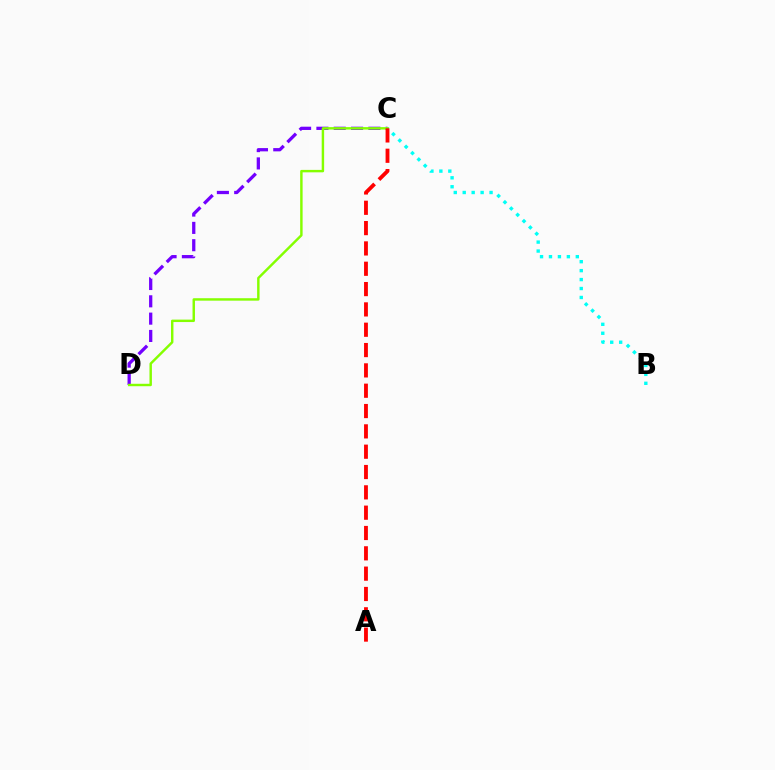{('C', 'D'): [{'color': '#7200ff', 'line_style': 'dashed', 'thickness': 2.35}, {'color': '#84ff00', 'line_style': 'solid', 'thickness': 1.76}], ('B', 'C'): [{'color': '#00fff6', 'line_style': 'dotted', 'thickness': 2.43}], ('A', 'C'): [{'color': '#ff0000', 'line_style': 'dashed', 'thickness': 2.76}]}